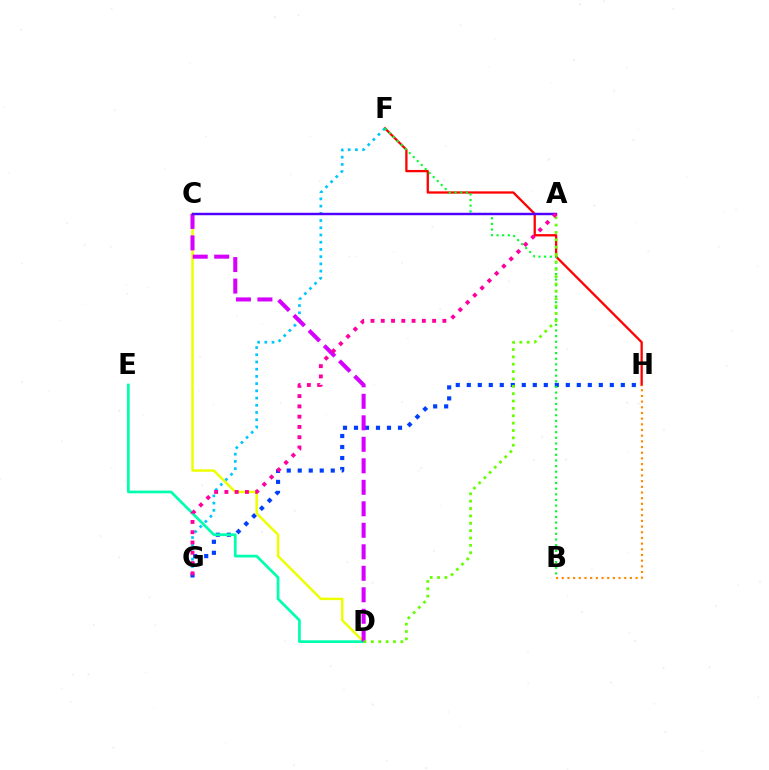{('G', 'H'): [{'color': '#003fff', 'line_style': 'dotted', 'thickness': 2.99}], ('C', 'D'): [{'color': '#eeff00', 'line_style': 'solid', 'thickness': 1.78}, {'color': '#d600ff', 'line_style': 'dashed', 'thickness': 2.92}], ('D', 'E'): [{'color': '#00ffaf', 'line_style': 'solid', 'thickness': 1.97}], ('F', 'H'): [{'color': '#ff0000', 'line_style': 'solid', 'thickness': 1.65}], ('F', 'G'): [{'color': '#00c7ff', 'line_style': 'dotted', 'thickness': 1.96}], ('B', 'H'): [{'color': '#ff8800', 'line_style': 'dotted', 'thickness': 1.54}], ('B', 'F'): [{'color': '#00ff27', 'line_style': 'dotted', 'thickness': 1.54}], ('A', 'D'): [{'color': '#66ff00', 'line_style': 'dotted', 'thickness': 2.0}], ('A', 'C'): [{'color': '#4f00ff', 'line_style': 'solid', 'thickness': 1.75}], ('A', 'G'): [{'color': '#ff00a0', 'line_style': 'dotted', 'thickness': 2.79}]}